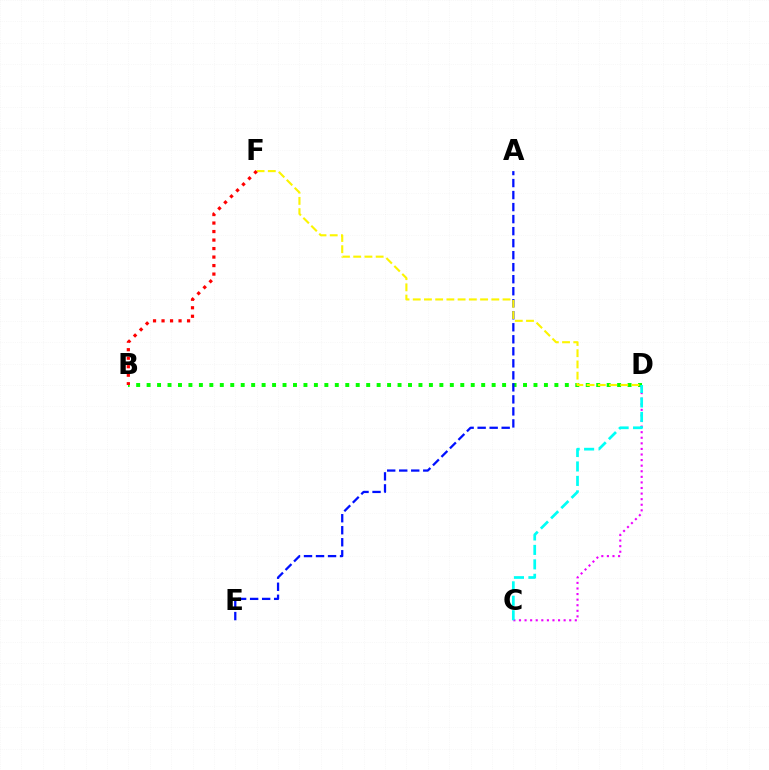{('C', 'D'): [{'color': '#ee00ff', 'line_style': 'dotted', 'thickness': 1.52}, {'color': '#00fff6', 'line_style': 'dashed', 'thickness': 1.96}], ('B', 'D'): [{'color': '#08ff00', 'line_style': 'dotted', 'thickness': 2.84}], ('A', 'E'): [{'color': '#0010ff', 'line_style': 'dashed', 'thickness': 1.63}], ('D', 'F'): [{'color': '#fcf500', 'line_style': 'dashed', 'thickness': 1.52}], ('B', 'F'): [{'color': '#ff0000', 'line_style': 'dotted', 'thickness': 2.31}]}